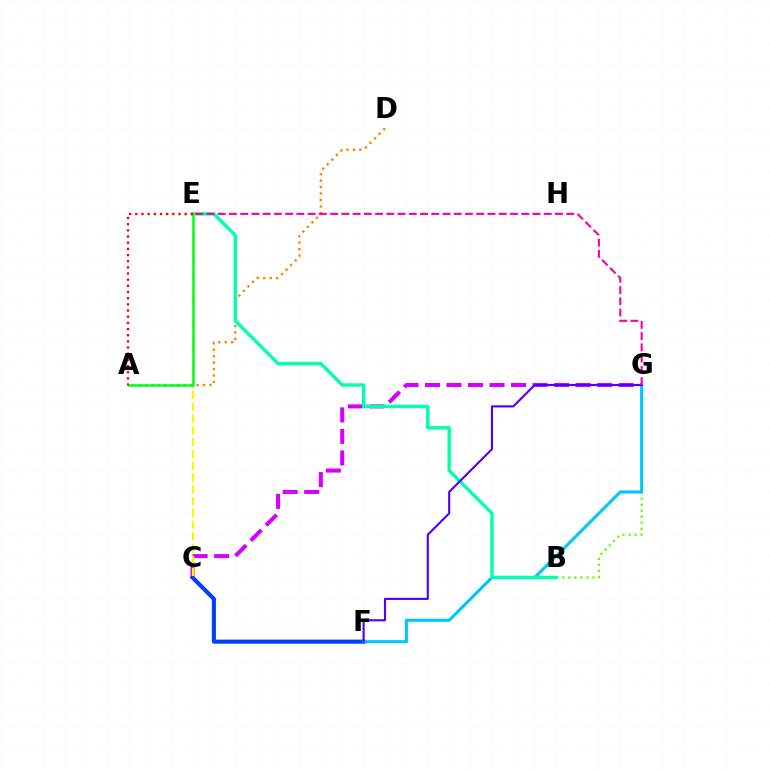{('B', 'G'): [{'color': '#66ff00', 'line_style': 'dotted', 'thickness': 1.64}], ('C', 'G'): [{'color': '#d600ff', 'line_style': 'dashed', 'thickness': 2.92}], ('C', 'F'): [{'color': '#003fff', 'line_style': 'solid', 'thickness': 2.95}], ('A', 'D'): [{'color': '#ff8800', 'line_style': 'dotted', 'thickness': 1.75}], ('F', 'G'): [{'color': '#00c7ff', 'line_style': 'solid', 'thickness': 2.24}, {'color': '#4f00ff', 'line_style': 'solid', 'thickness': 1.53}], ('C', 'E'): [{'color': '#eeff00', 'line_style': 'dashed', 'thickness': 1.6}], ('B', 'E'): [{'color': '#00ffaf', 'line_style': 'solid', 'thickness': 2.44}], ('A', 'E'): [{'color': '#00ff27', 'line_style': 'solid', 'thickness': 1.81}, {'color': '#ff0000', 'line_style': 'dotted', 'thickness': 1.68}], ('E', 'G'): [{'color': '#ff00a0', 'line_style': 'dashed', 'thickness': 1.53}]}